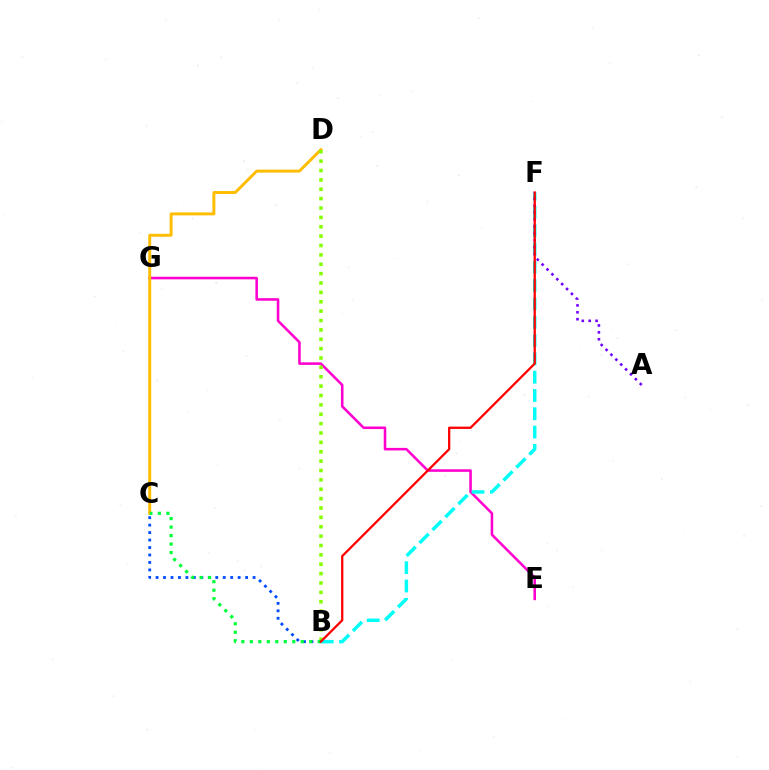{('B', 'C'): [{'color': '#004bff', 'line_style': 'dotted', 'thickness': 2.03}, {'color': '#00ff39', 'line_style': 'dotted', 'thickness': 2.31}], ('E', 'G'): [{'color': '#ff00cf', 'line_style': 'solid', 'thickness': 1.84}], ('B', 'F'): [{'color': '#00fff6', 'line_style': 'dashed', 'thickness': 2.49}, {'color': '#ff0000', 'line_style': 'solid', 'thickness': 1.65}], ('C', 'D'): [{'color': '#ffbd00', 'line_style': 'solid', 'thickness': 2.12}], ('A', 'F'): [{'color': '#7200ff', 'line_style': 'dotted', 'thickness': 1.88}], ('B', 'D'): [{'color': '#84ff00', 'line_style': 'dotted', 'thickness': 2.55}]}